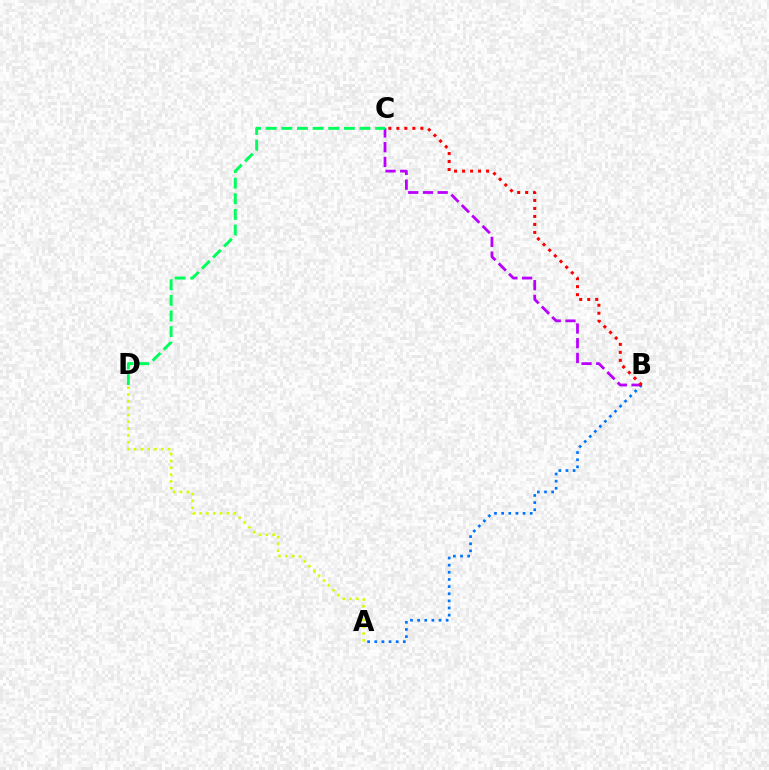{('A', 'D'): [{'color': '#d1ff00', 'line_style': 'dotted', 'thickness': 1.85}], ('A', 'B'): [{'color': '#0074ff', 'line_style': 'dotted', 'thickness': 1.94}], ('B', 'C'): [{'color': '#b900ff', 'line_style': 'dashed', 'thickness': 2.0}, {'color': '#ff0000', 'line_style': 'dotted', 'thickness': 2.17}], ('C', 'D'): [{'color': '#00ff5c', 'line_style': 'dashed', 'thickness': 2.12}]}